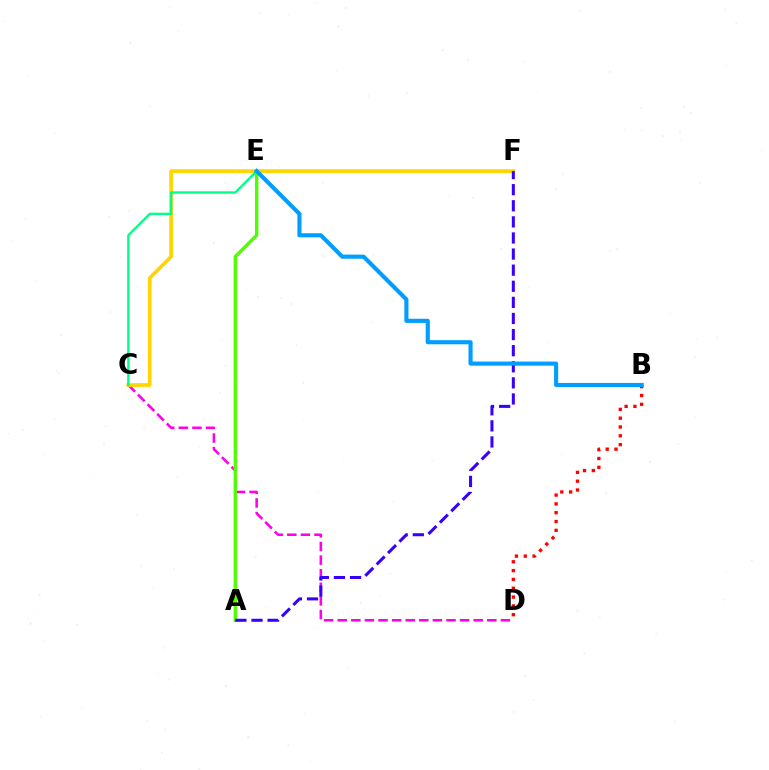{('C', 'D'): [{'color': '#ff00ed', 'line_style': 'dashed', 'thickness': 1.85}], ('A', 'E'): [{'color': '#4fff00', 'line_style': 'solid', 'thickness': 2.43}], ('C', 'F'): [{'color': '#ffd500', 'line_style': 'solid', 'thickness': 2.66}], ('A', 'F'): [{'color': '#3700ff', 'line_style': 'dashed', 'thickness': 2.19}], ('C', 'E'): [{'color': '#00ff86', 'line_style': 'solid', 'thickness': 1.69}], ('B', 'D'): [{'color': '#ff0000', 'line_style': 'dotted', 'thickness': 2.4}], ('B', 'E'): [{'color': '#009eff', 'line_style': 'solid', 'thickness': 2.96}]}